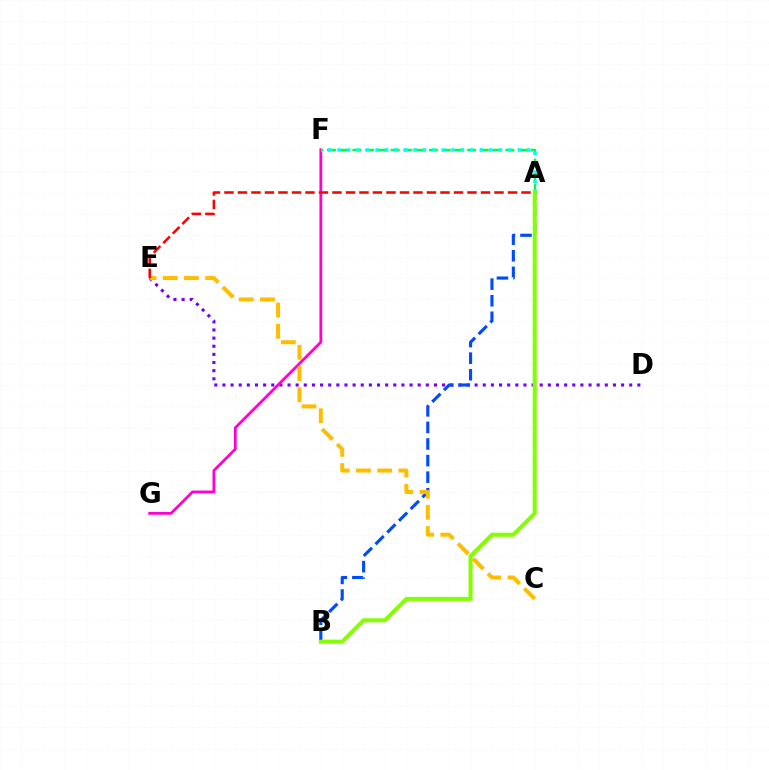{('D', 'E'): [{'color': '#7200ff', 'line_style': 'dotted', 'thickness': 2.21}], ('F', 'G'): [{'color': '#ff00cf', 'line_style': 'solid', 'thickness': 2.02}], ('A', 'F'): [{'color': '#00ff39', 'line_style': 'dashed', 'thickness': 1.73}, {'color': '#00fff6', 'line_style': 'dotted', 'thickness': 2.58}], ('A', 'B'): [{'color': '#004bff', 'line_style': 'dashed', 'thickness': 2.25}, {'color': '#84ff00', 'line_style': 'solid', 'thickness': 2.91}], ('C', 'E'): [{'color': '#ffbd00', 'line_style': 'dashed', 'thickness': 2.88}], ('A', 'E'): [{'color': '#ff0000', 'line_style': 'dashed', 'thickness': 1.83}]}